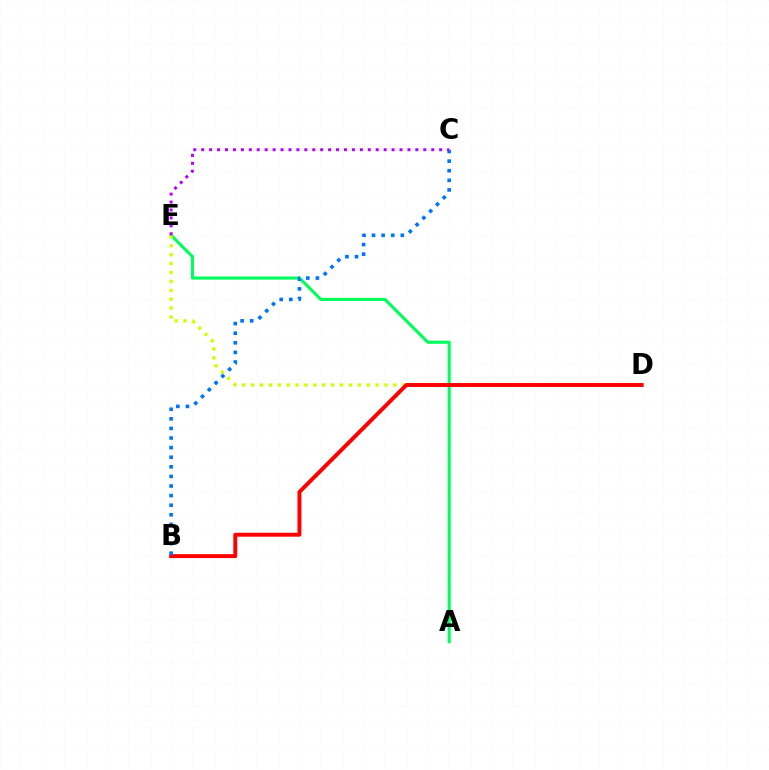{('A', 'E'): [{'color': '#00ff5c', 'line_style': 'solid', 'thickness': 2.23}], ('D', 'E'): [{'color': '#d1ff00', 'line_style': 'dotted', 'thickness': 2.42}], ('B', 'D'): [{'color': '#ff0000', 'line_style': 'solid', 'thickness': 2.83}], ('B', 'C'): [{'color': '#0074ff', 'line_style': 'dotted', 'thickness': 2.61}], ('C', 'E'): [{'color': '#b900ff', 'line_style': 'dotted', 'thickness': 2.16}]}